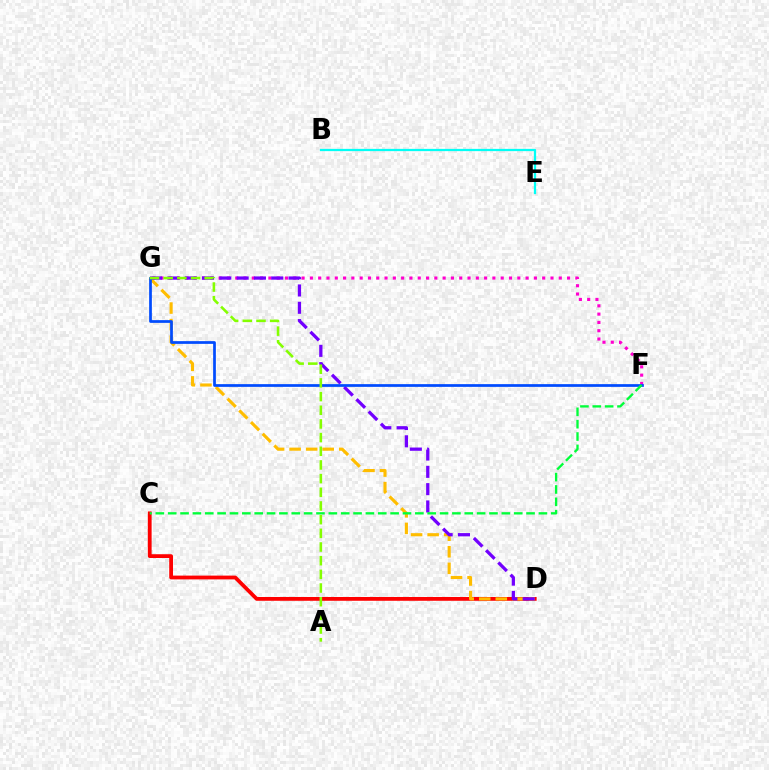{('C', 'D'): [{'color': '#ff0000', 'line_style': 'solid', 'thickness': 2.73}], ('D', 'G'): [{'color': '#ffbd00', 'line_style': 'dashed', 'thickness': 2.25}, {'color': '#7200ff', 'line_style': 'dashed', 'thickness': 2.35}], ('F', 'G'): [{'color': '#ff00cf', 'line_style': 'dotted', 'thickness': 2.25}, {'color': '#004bff', 'line_style': 'solid', 'thickness': 1.96}], ('B', 'E'): [{'color': '#00fff6', 'line_style': 'solid', 'thickness': 1.63}], ('C', 'F'): [{'color': '#00ff39', 'line_style': 'dashed', 'thickness': 1.68}], ('A', 'G'): [{'color': '#84ff00', 'line_style': 'dashed', 'thickness': 1.86}]}